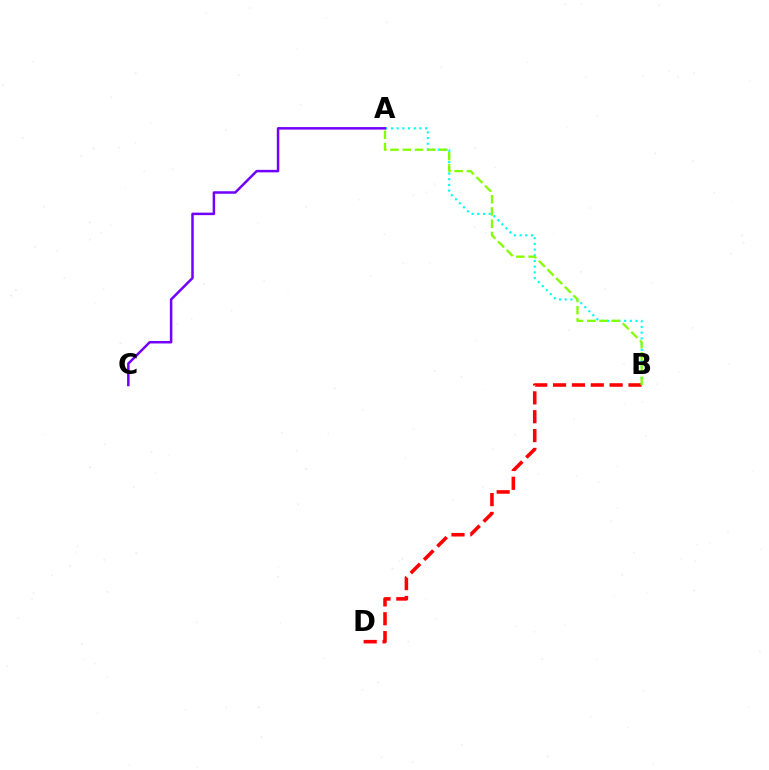{('A', 'B'): [{'color': '#00fff6', 'line_style': 'dotted', 'thickness': 1.55}, {'color': '#84ff00', 'line_style': 'dashed', 'thickness': 1.66}], ('B', 'D'): [{'color': '#ff0000', 'line_style': 'dashed', 'thickness': 2.56}], ('A', 'C'): [{'color': '#7200ff', 'line_style': 'solid', 'thickness': 1.8}]}